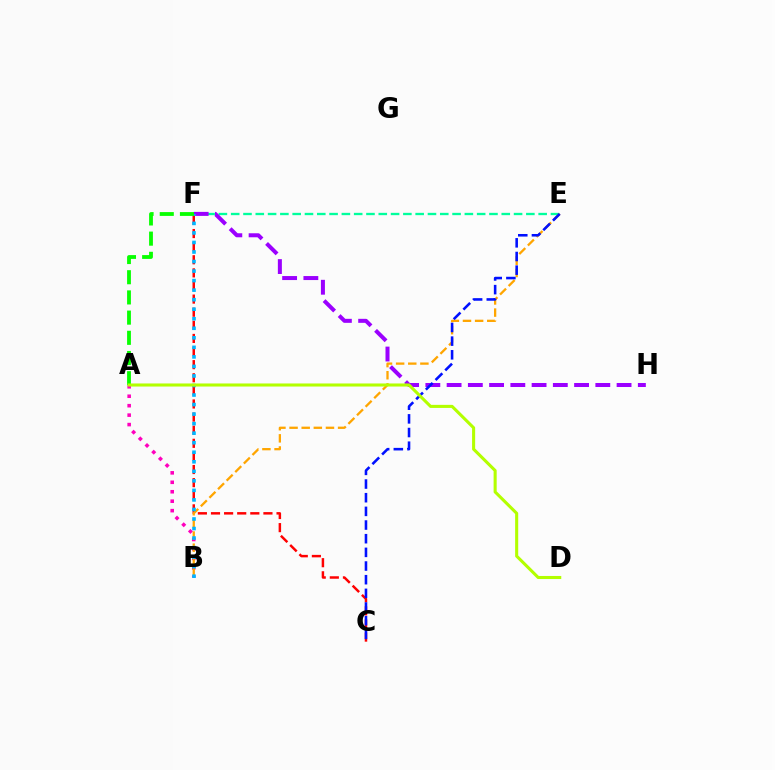{('E', 'F'): [{'color': '#00ff9d', 'line_style': 'dashed', 'thickness': 1.67}], ('C', 'F'): [{'color': '#ff0000', 'line_style': 'dashed', 'thickness': 1.78}], ('A', 'B'): [{'color': '#ff00bd', 'line_style': 'dotted', 'thickness': 2.57}], ('B', 'E'): [{'color': '#ffa500', 'line_style': 'dashed', 'thickness': 1.65}], ('F', 'H'): [{'color': '#9b00ff', 'line_style': 'dashed', 'thickness': 2.89}], ('B', 'F'): [{'color': '#00b5ff', 'line_style': 'dotted', 'thickness': 2.59}], ('C', 'E'): [{'color': '#0010ff', 'line_style': 'dashed', 'thickness': 1.86}], ('A', 'F'): [{'color': '#08ff00', 'line_style': 'dashed', 'thickness': 2.74}], ('A', 'D'): [{'color': '#b3ff00', 'line_style': 'solid', 'thickness': 2.21}]}